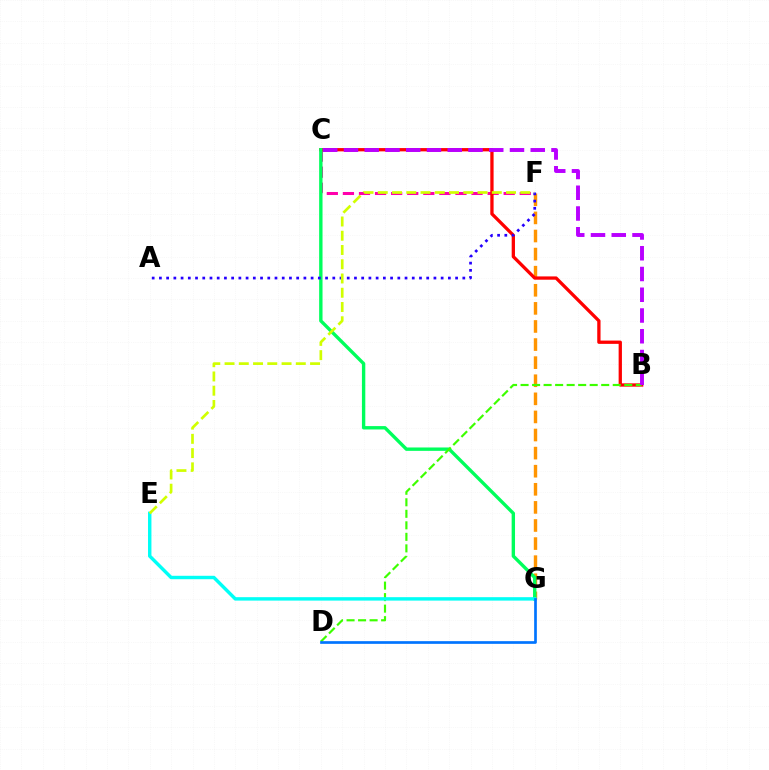{('F', 'G'): [{'color': '#ff9400', 'line_style': 'dashed', 'thickness': 2.46}], ('C', 'F'): [{'color': '#ff00ac', 'line_style': 'dashed', 'thickness': 2.18}], ('B', 'C'): [{'color': '#ff0000', 'line_style': 'solid', 'thickness': 2.37}, {'color': '#b900ff', 'line_style': 'dashed', 'thickness': 2.82}], ('C', 'G'): [{'color': '#00ff5c', 'line_style': 'solid', 'thickness': 2.43}], ('A', 'F'): [{'color': '#2500ff', 'line_style': 'dotted', 'thickness': 1.96}], ('B', 'D'): [{'color': '#3dff00', 'line_style': 'dashed', 'thickness': 1.57}], ('E', 'G'): [{'color': '#00fff6', 'line_style': 'solid', 'thickness': 2.47}], ('E', 'F'): [{'color': '#d1ff00', 'line_style': 'dashed', 'thickness': 1.94}], ('D', 'G'): [{'color': '#0074ff', 'line_style': 'solid', 'thickness': 1.94}]}